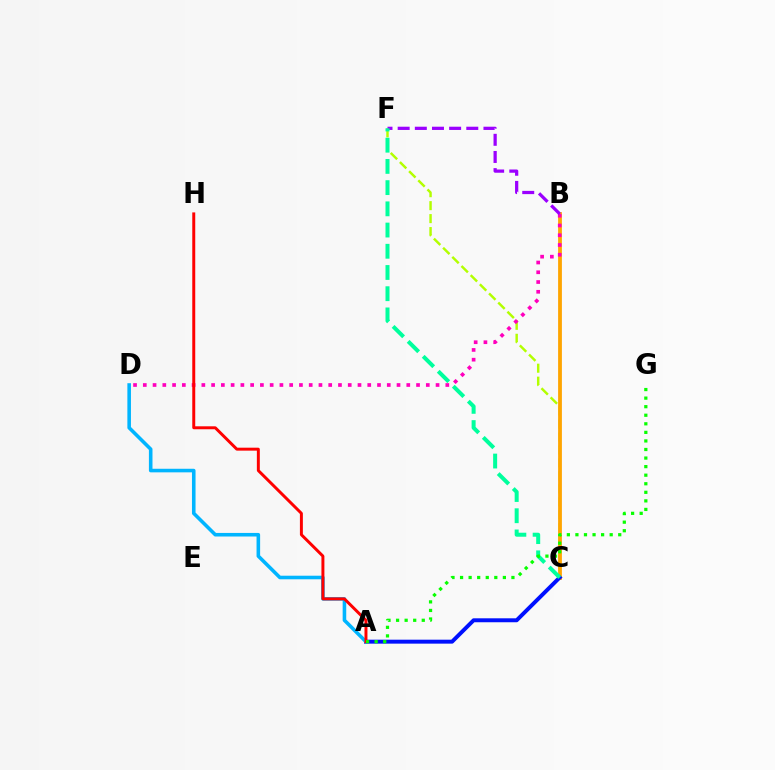{('C', 'F'): [{'color': '#b3ff00', 'line_style': 'dashed', 'thickness': 1.76}, {'color': '#00ff9d', 'line_style': 'dashed', 'thickness': 2.88}], ('B', 'C'): [{'color': '#ffa500', 'line_style': 'solid', 'thickness': 2.73}], ('B', 'D'): [{'color': '#ff00bd', 'line_style': 'dotted', 'thickness': 2.65}], ('A', 'C'): [{'color': '#0010ff', 'line_style': 'solid', 'thickness': 2.84}], ('B', 'F'): [{'color': '#9b00ff', 'line_style': 'dashed', 'thickness': 2.33}], ('A', 'D'): [{'color': '#00b5ff', 'line_style': 'solid', 'thickness': 2.57}], ('A', 'H'): [{'color': '#ff0000', 'line_style': 'solid', 'thickness': 2.13}], ('A', 'G'): [{'color': '#08ff00', 'line_style': 'dotted', 'thickness': 2.33}]}